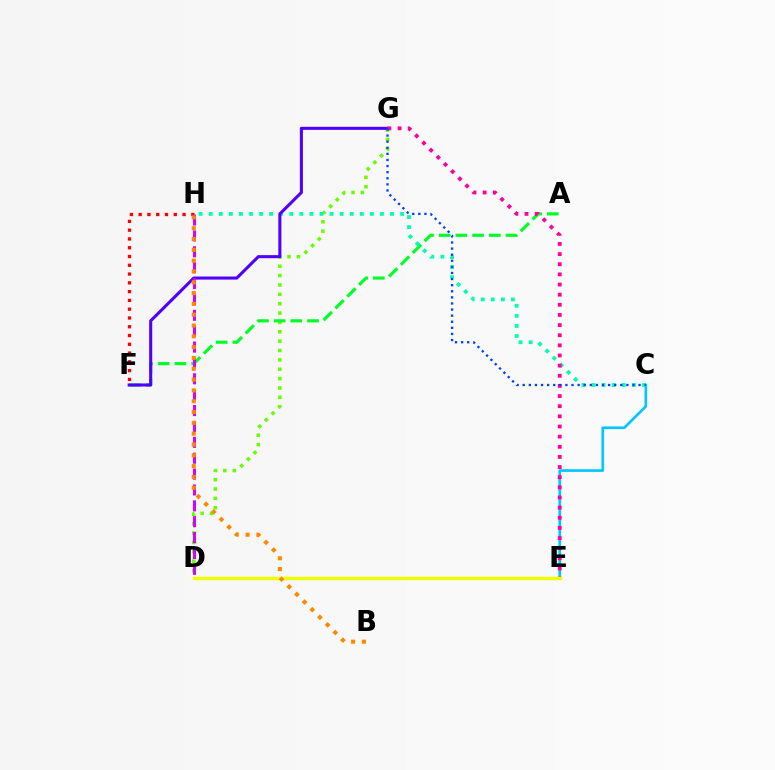{('F', 'H'): [{'color': '#ff0000', 'line_style': 'dotted', 'thickness': 2.39}], ('C', 'E'): [{'color': '#00c7ff', 'line_style': 'solid', 'thickness': 1.91}], ('D', 'G'): [{'color': '#66ff00', 'line_style': 'dotted', 'thickness': 2.54}], ('A', 'F'): [{'color': '#00ff27', 'line_style': 'dashed', 'thickness': 2.27}], ('C', 'H'): [{'color': '#00ffaf', 'line_style': 'dotted', 'thickness': 2.74}], ('F', 'G'): [{'color': '#4f00ff', 'line_style': 'solid', 'thickness': 2.2}], ('E', 'G'): [{'color': '#ff00a0', 'line_style': 'dotted', 'thickness': 2.76}], ('D', 'H'): [{'color': '#d600ff', 'line_style': 'dashed', 'thickness': 2.16}], ('D', 'E'): [{'color': '#eeff00', 'line_style': 'solid', 'thickness': 2.48}], ('B', 'H'): [{'color': '#ff8800', 'line_style': 'dotted', 'thickness': 2.94}], ('C', 'G'): [{'color': '#003fff', 'line_style': 'dotted', 'thickness': 1.66}]}